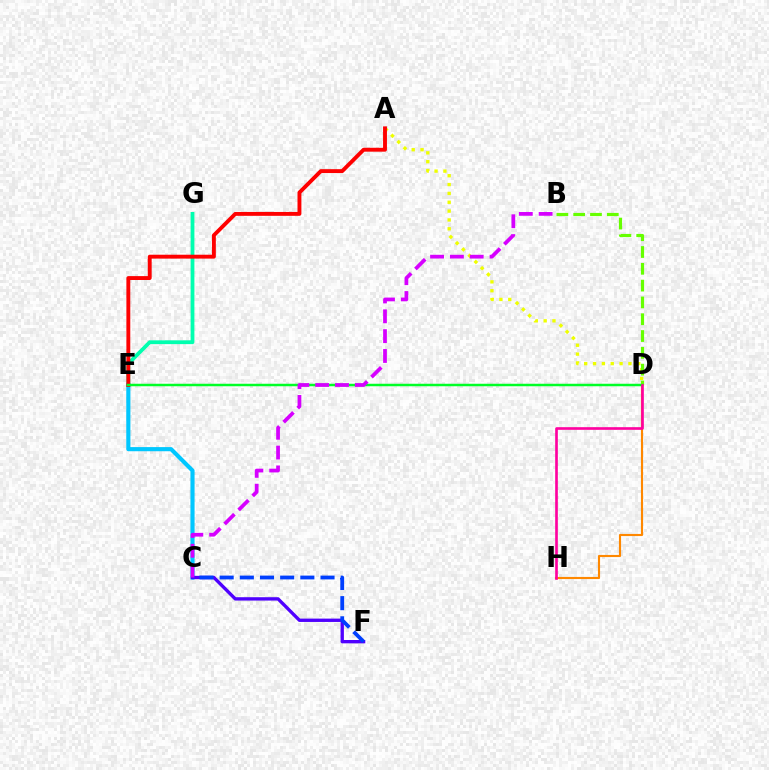{('A', 'D'): [{'color': '#eeff00', 'line_style': 'dotted', 'thickness': 2.4}], ('D', 'H'): [{'color': '#ff8800', 'line_style': 'solid', 'thickness': 1.53}, {'color': '#ff00a0', 'line_style': 'solid', 'thickness': 1.91}], ('B', 'D'): [{'color': '#66ff00', 'line_style': 'dashed', 'thickness': 2.28}], ('E', 'G'): [{'color': '#00ffaf', 'line_style': 'solid', 'thickness': 2.73}], ('C', 'E'): [{'color': '#00c7ff', 'line_style': 'solid', 'thickness': 2.98}], ('A', 'E'): [{'color': '#ff0000', 'line_style': 'solid', 'thickness': 2.8}], ('D', 'E'): [{'color': '#00ff27', 'line_style': 'solid', 'thickness': 1.79}], ('C', 'F'): [{'color': '#4f00ff', 'line_style': 'solid', 'thickness': 2.41}, {'color': '#003fff', 'line_style': 'dashed', 'thickness': 2.74}], ('B', 'C'): [{'color': '#d600ff', 'line_style': 'dashed', 'thickness': 2.69}]}